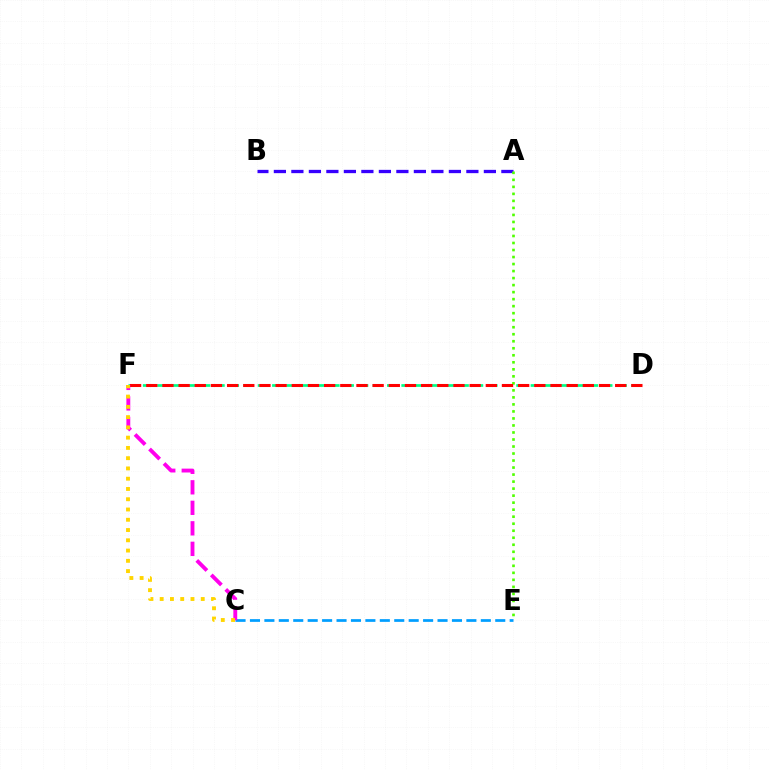{('A', 'B'): [{'color': '#3700ff', 'line_style': 'dashed', 'thickness': 2.38}], ('D', 'F'): [{'color': '#00ff86', 'line_style': 'dashed', 'thickness': 1.95}, {'color': '#ff0000', 'line_style': 'dashed', 'thickness': 2.2}], ('A', 'E'): [{'color': '#4fff00', 'line_style': 'dotted', 'thickness': 1.91}], ('C', 'E'): [{'color': '#009eff', 'line_style': 'dashed', 'thickness': 1.96}], ('C', 'F'): [{'color': '#ff00ed', 'line_style': 'dashed', 'thickness': 2.79}, {'color': '#ffd500', 'line_style': 'dotted', 'thickness': 2.79}]}